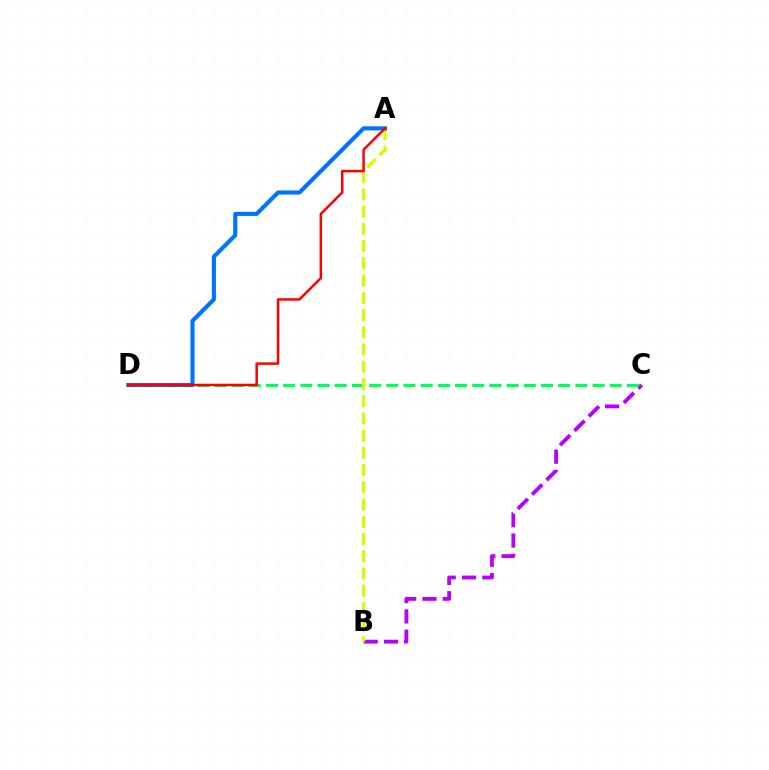{('B', 'C'): [{'color': '#b900ff', 'line_style': 'dashed', 'thickness': 2.76}], ('C', 'D'): [{'color': '#00ff5c', 'line_style': 'dashed', 'thickness': 2.33}], ('A', 'B'): [{'color': '#d1ff00', 'line_style': 'dashed', 'thickness': 2.34}], ('A', 'D'): [{'color': '#0074ff', 'line_style': 'solid', 'thickness': 2.97}, {'color': '#ff0000', 'line_style': 'solid', 'thickness': 1.79}]}